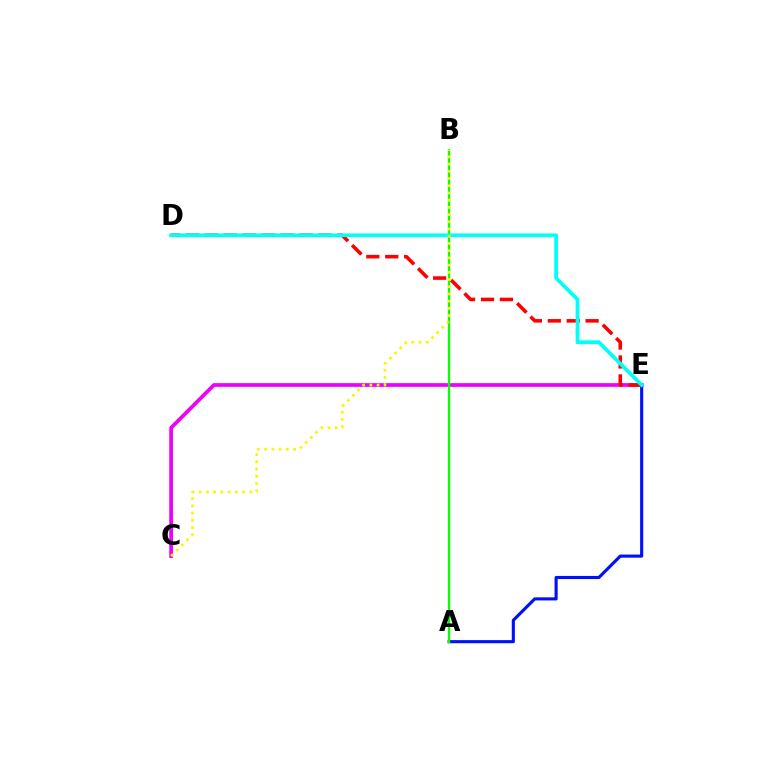{('C', 'E'): [{'color': '#ee00ff', 'line_style': 'solid', 'thickness': 2.69}], ('A', 'E'): [{'color': '#0010ff', 'line_style': 'solid', 'thickness': 2.24}], ('A', 'B'): [{'color': '#08ff00', 'line_style': 'solid', 'thickness': 1.68}], ('D', 'E'): [{'color': '#ff0000', 'line_style': 'dashed', 'thickness': 2.57}, {'color': '#00fff6', 'line_style': 'solid', 'thickness': 2.69}], ('B', 'C'): [{'color': '#fcf500', 'line_style': 'dotted', 'thickness': 1.96}]}